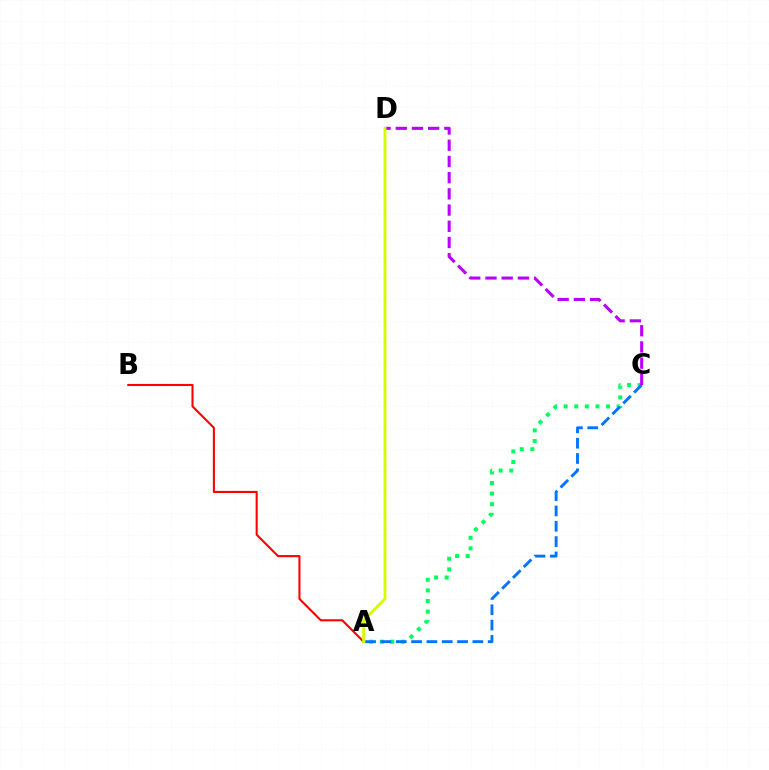{('A', 'B'): [{'color': '#ff0000', 'line_style': 'solid', 'thickness': 1.5}], ('A', 'C'): [{'color': '#00ff5c', 'line_style': 'dotted', 'thickness': 2.88}, {'color': '#0074ff', 'line_style': 'dashed', 'thickness': 2.08}], ('C', 'D'): [{'color': '#b900ff', 'line_style': 'dashed', 'thickness': 2.2}], ('A', 'D'): [{'color': '#d1ff00', 'line_style': 'solid', 'thickness': 2.03}]}